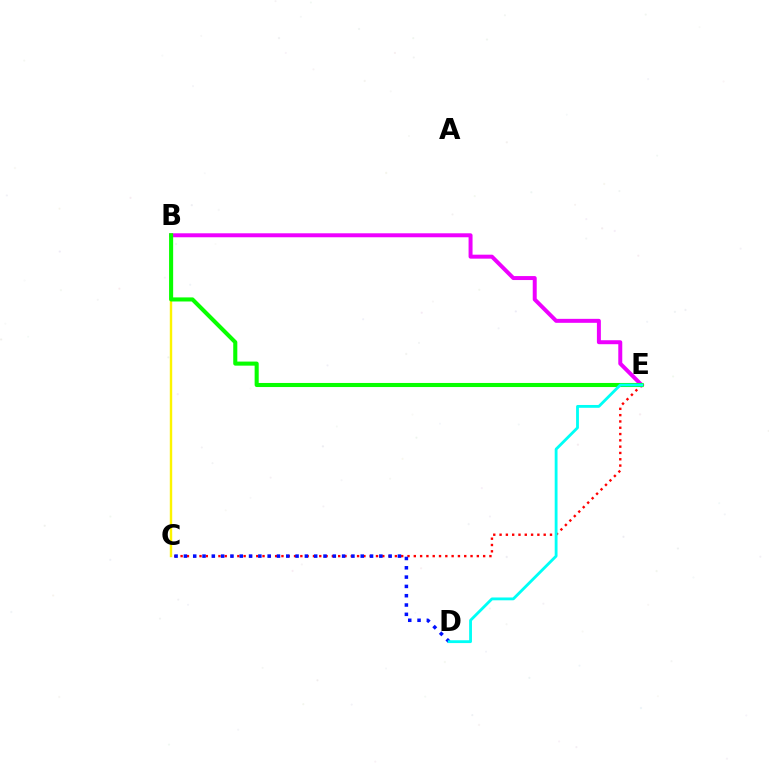{('B', 'E'): [{'color': '#ee00ff', 'line_style': 'solid', 'thickness': 2.86}, {'color': '#08ff00', 'line_style': 'solid', 'thickness': 2.94}], ('C', 'E'): [{'color': '#ff0000', 'line_style': 'dotted', 'thickness': 1.71}], ('C', 'D'): [{'color': '#0010ff', 'line_style': 'dotted', 'thickness': 2.53}], ('B', 'C'): [{'color': '#fcf500', 'line_style': 'solid', 'thickness': 1.73}], ('D', 'E'): [{'color': '#00fff6', 'line_style': 'solid', 'thickness': 2.03}]}